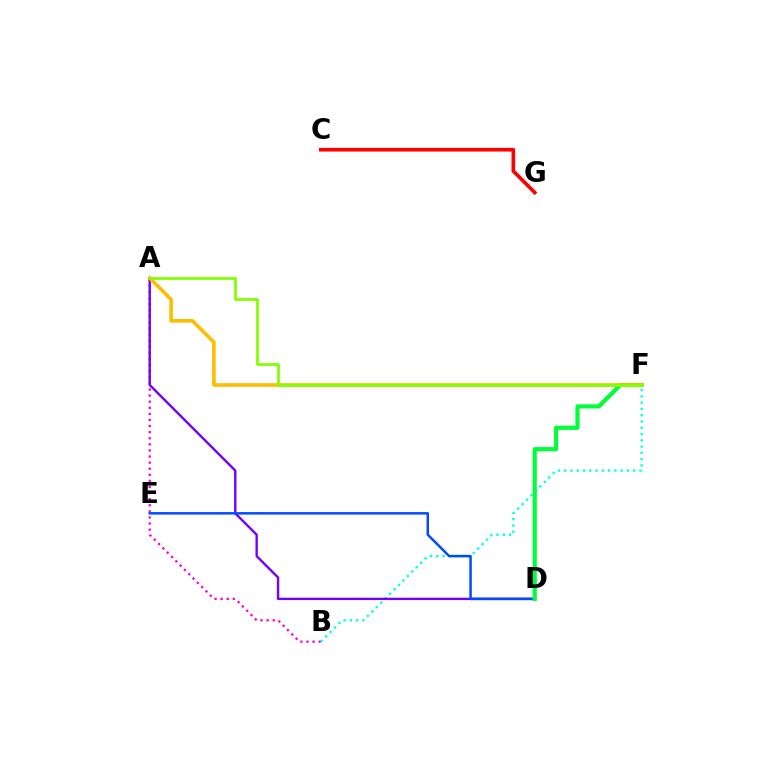{('C', 'G'): [{'color': '#ff0000', 'line_style': 'solid', 'thickness': 2.63}], ('A', 'B'): [{'color': '#ff00cf', 'line_style': 'dotted', 'thickness': 1.66}], ('B', 'F'): [{'color': '#00fff6', 'line_style': 'dotted', 'thickness': 1.71}], ('A', 'D'): [{'color': '#7200ff', 'line_style': 'solid', 'thickness': 1.71}], ('D', 'E'): [{'color': '#004bff', 'line_style': 'solid', 'thickness': 1.8}], ('D', 'F'): [{'color': '#00ff39', 'line_style': 'solid', 'thickness': 2.99}], ('A', 'F'): [{'color': '#ffbd00', 'line_style': 'solid', 'thickness': 2.6}, {'color': '#84ff00', 'line_style': 'solid', 'thickness': 2.0}]}